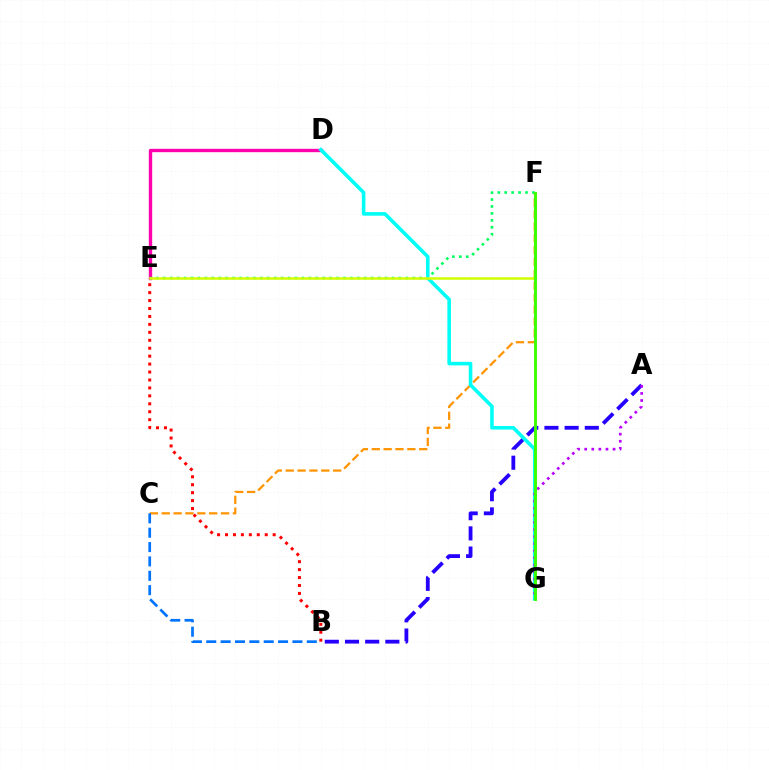{('D', 'E'): [{'color': '#ff00ac', 'line_style': 'solid', 'thickness': 2.43}], ('C', 'F'): [{'color': '#ff9400', 'line_style': 'dashed', 'thickness': 1.61}], ('B', 'C'): [{'color': '#0074ff', 'line_style': 'dashed', 'thickness': 1.95}], ('E', 'F'): [{'color': '#00ff5c', 'line_style': 'dotted', 'thickness': 1.88}, {'color': '#d1ff00', 'line_style': 'solid', 'thickness': 1.81}], ('A', 'B'): [{'color': '#2500ff', 'line_style': 'dashed', 'thickness': 2.74}], ('D', 'G'): [{'color': '#00fff6', 'line_style': 'solid', 'thickness': 2.57}], ('A', 'G'): [{'color': '#b900ff', 'line_style': 'dotted', 'thickness': 1.92}], ('B', 'E'): [{'color': '#ff0000', 'line_style': 'dotted', 'thickness': 2.16}], ('F', 'G'): [{'color': '#3dff00', 'line_style': 'solid', 'thickness': 2.11}]}